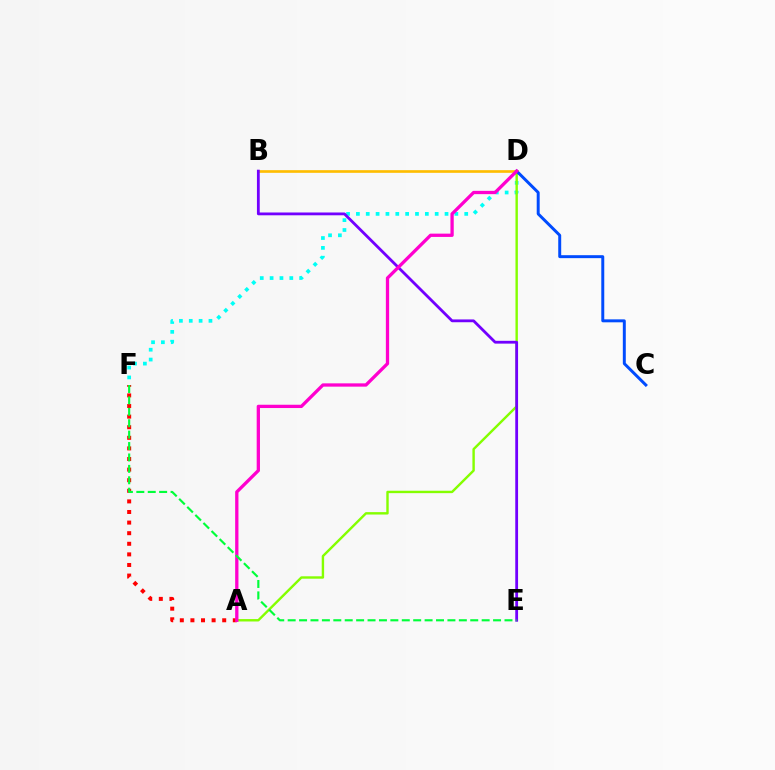{('B', 'D'): [{'color': '#ffbd00', 'line_style': 'solid', 'thickness': 1.91}], ('D', 'F'): [{'color': '#00fff6', 'line_style': 'dotted', 'thickness': 2.68}], ('A', 'D'): [{'color': '#84ff00', 'line_style': 'solid', 'thickness': 1.73}, {'color': '#ff00cf', 'line_style': 'solid', 'thickness': 2.37}], ('C', 'D'): [{'color': '#004bff', 'line_style': 'solid', 'thickness': 2.13}], ('B', 'E'): [{'color': '#7200ff', 'line_style': 'solid', 'thickness': 2.02}], ('A', 'F'): [{'color': '#ff0000', 'line_style': 'dotted', 'thickness': 2.88}], ('E', 'F'): [{'color': '#00ff39', 'line_style': 'dashed', 'thickness': 1.55}]}